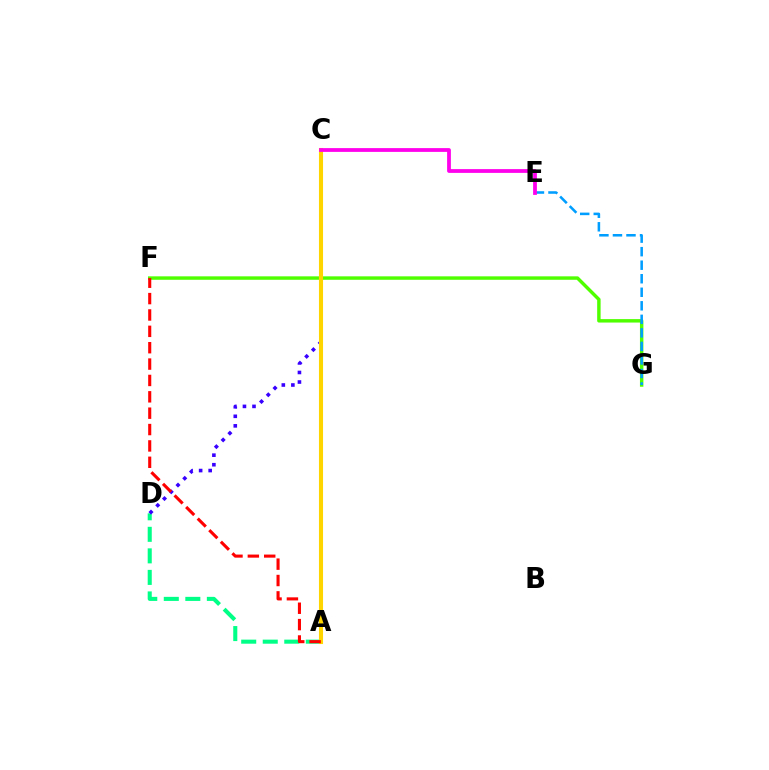{('F', 'G'): [{'color': '#4fff00', 'line_style': 'solid', 'thickness': 2.48}], ('A', 'D'): [{'color': '#00ff86', 'line_style': 'dashed', 'thickness': 2.93}], ('E', 'G'): [{'color': '#009eff', 'line_style': 'dashed', 'thickness': 1.84}], ('C', 'D'): [{'color': '#3700ff', 'line_style': 'dotted', 'thickness': 2.59}], ('A', 'C'): [{'color': '#ffd500', 'line_style': 'solid', 'thickness': 2.94}], ('A', 'F'): [{'color': '#ff0000', 'line_style': 'dashed', 'thickness': 2.22}], ('C', 'E'): [{'color': '#ff00ed', 'line_style': 'solid', 'thickness': 2.73}]}